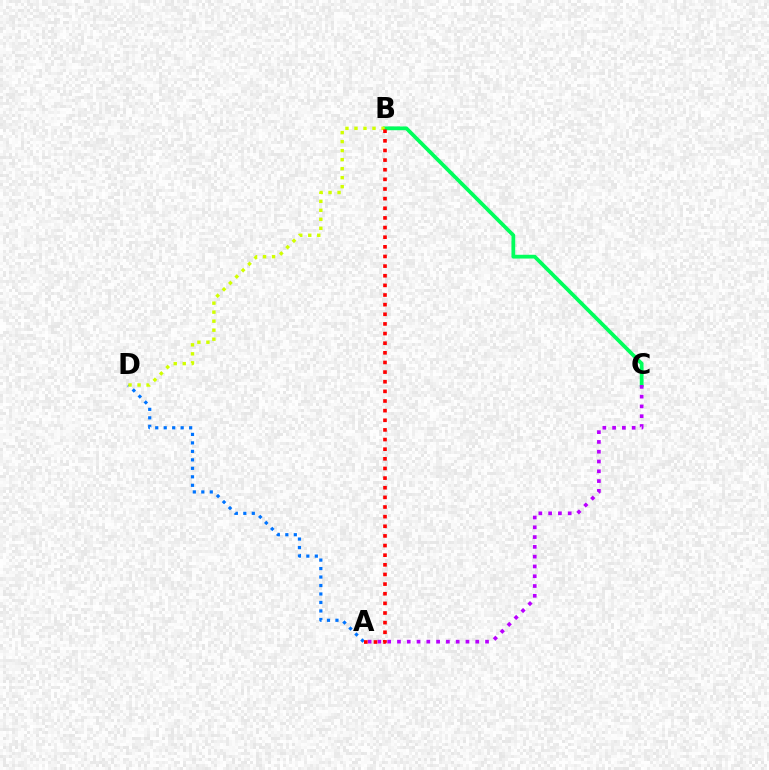{('B', 'C'): [{'color': '#00ff5c', 'line_style': 'solid', 'thickness': 2.72}], ('A', 'D'): [{'color': '#0074ff', 'line_style': 'dotted', 'thickness': 2.3}], ('B', 'D'): [{'color': '#d1ff00', 'line_style': 'dotted', 'thickness': 2.45}], ('A', 'C'): [{'color': '#b900ff', 'line_style': 'dotted', 'thickness': 2.66}], ('A', 'B'): [{'color': '#ff0000', 'line_style': 'dotted', 'thickness': 2.62}]}